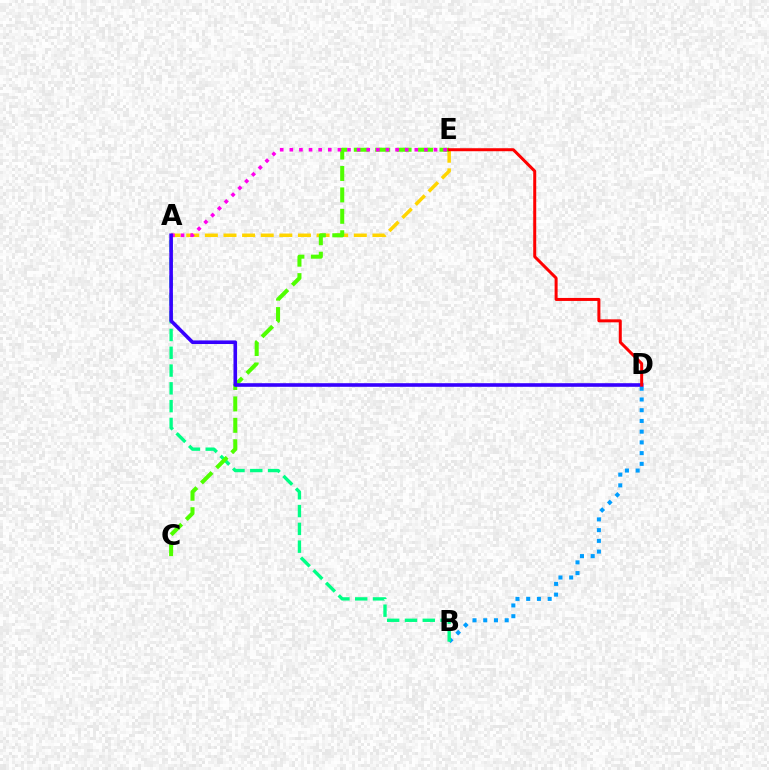{('B', 'D'): [{'color': '#009eff', 'line_style': 'dotted', 'thickness': 2.91}], ('A', 'E'): [{'color': '#ffd500', 'line_style': 'dashed', 'thickness': 2.53}, {'color': '#ff00ed', 'line_style': 'dotted', 'thickness': 2.61}], ('A', 'B'): [{'color': '#00ff86', 'line_style': 'dashed', 'thickness': 2.42}], ('C', 'E'): [{'color': '#4fff00', 'line_style': 'dashed', 'thickness': 2.91}], ('A', 'D'): [{'color': '#3700ff', 'line_style': 'solid', 'thickness': 2.59}], ('D', 'E'): [{'color': '#ff0000', 'line_style': 'solid', 'thickness': 2.16}]}